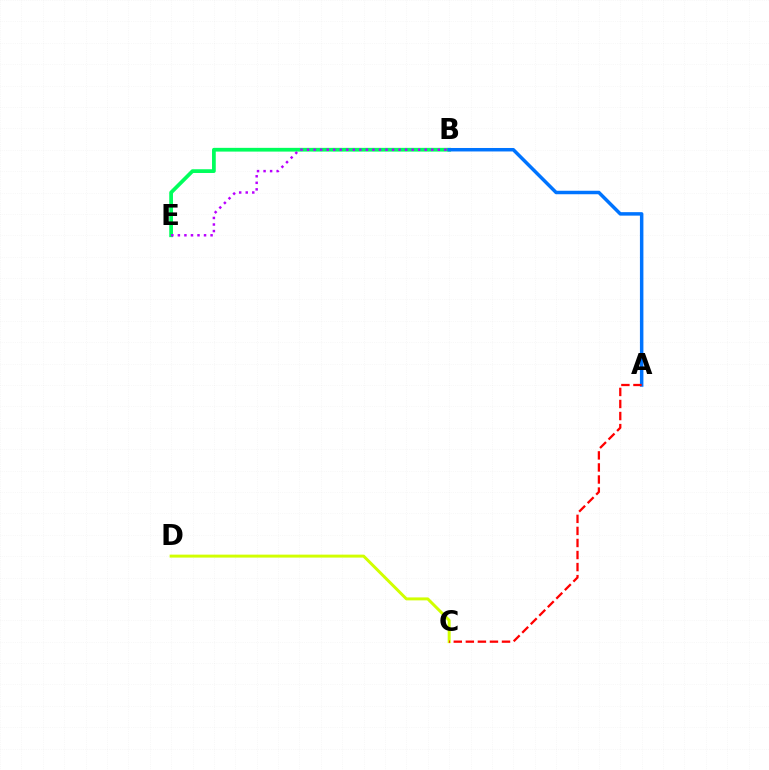{('B', 'E'): [{'color': '#00ff5c', 'line_style': 'solid', 'thickness': 2.69}, {'color': '#b900ff', 'line_style': 'dotted', 'thickness': 1.78}], ('A', 'B'): [{'color': '#0074ff', 'line_style': 'solid', 'thickness': 2.5}], ('C', 'D'): [{'color': '#d1ff00', 'line_style': 'solid', 'thickness': 2.13}], ('A', 'C'): [{'color': '#ff0000', 'line_style': 'dashed', 'thickness': 1.64}]}